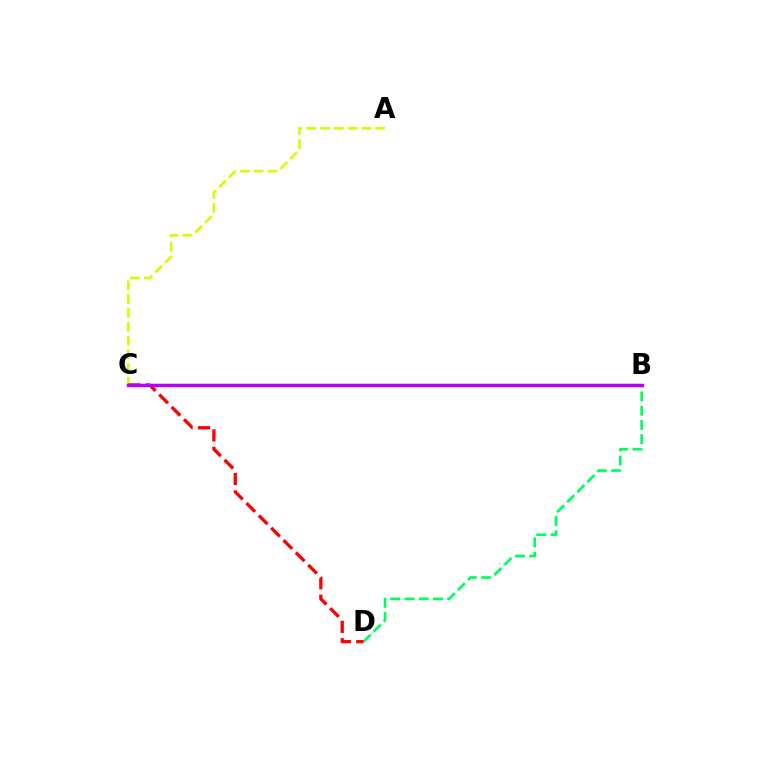{('B', 'C'): [{'color': '#0074ff', 'line_style': 'solid', 'thickness': 1.58}, {'color': '#b900ff', 'line_style': 'solid', 'thickness': 2.44}], ('A', 'C'): [{'color': '#d1ff00', 'line_style': 'dashed', 'thickness': 1.87}], ('B', 'D'): [{'color': '#00ff5c', 'line_style': 'dashed', 'thickness': 1.93}], ('C', 'D'): [{'color': '#ff0000', 'line_style': 'dashed', 'thickness': 2.37}]}